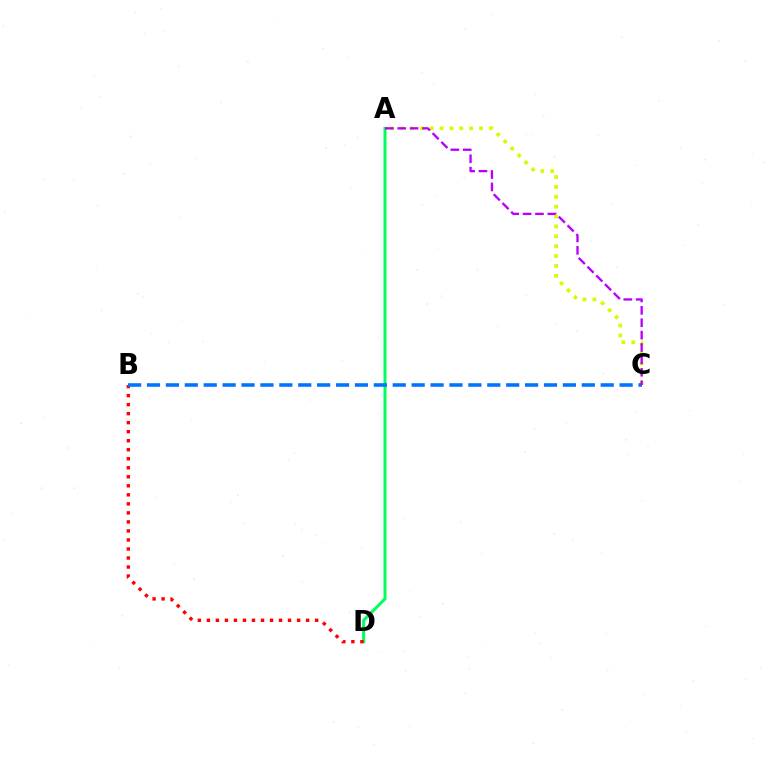{('A', 'D'): [{'color': '#00ff5c', 'line_style': 'solid', 'thickness': 2.17}], ('A', 'C'): [{'color': '#d1ff00', 'line_style': 'dotted', 'thickness': 2.68}, {'color': '#b900ff', 'line_style': 'dashed', 'thickness': 1.68}], ('B', 'D'): [{'color': '#ff0000', 'line_style': 'dotted', 'thickness': 2.45}], ('B', 'C'): [{'color': '#0074ff', 'line_style': 'dashed', 'thickness': 2.57}]}